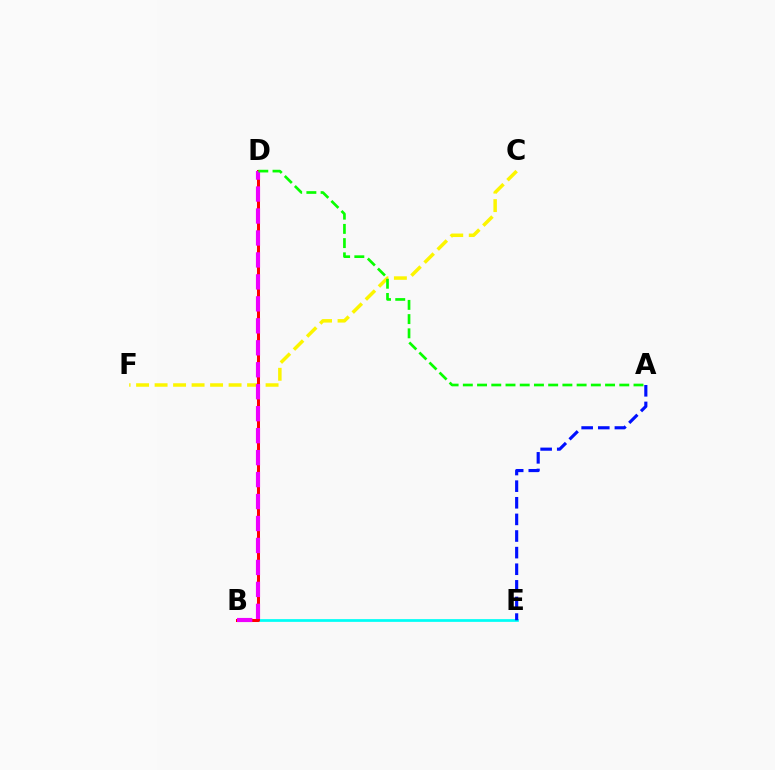{('B', 'E'): [{'color': '#00fff6', 'line_style': 'solid', 'thickness': 1.97}], ('C', 'F'): [{'color': '#fcf500', 'line_style': 'dashed', 'thickness': 2.51}], ('A', 'E'): [{'color': '#0010ff', 'line_style': 'dashed', 'thickness': 2.26}], ('B', 'D'): [{'color': '#ff0000', 'line_style': 'solid', 'thickness': 2.18}, {'color': '#ee00ff', 'line_style': 'dashed', 'thickness': 2.98}], ('A', 'D'): [{'color': '#08ff00', 'line_style': 'dashed', 'thickness': 1.93}]}